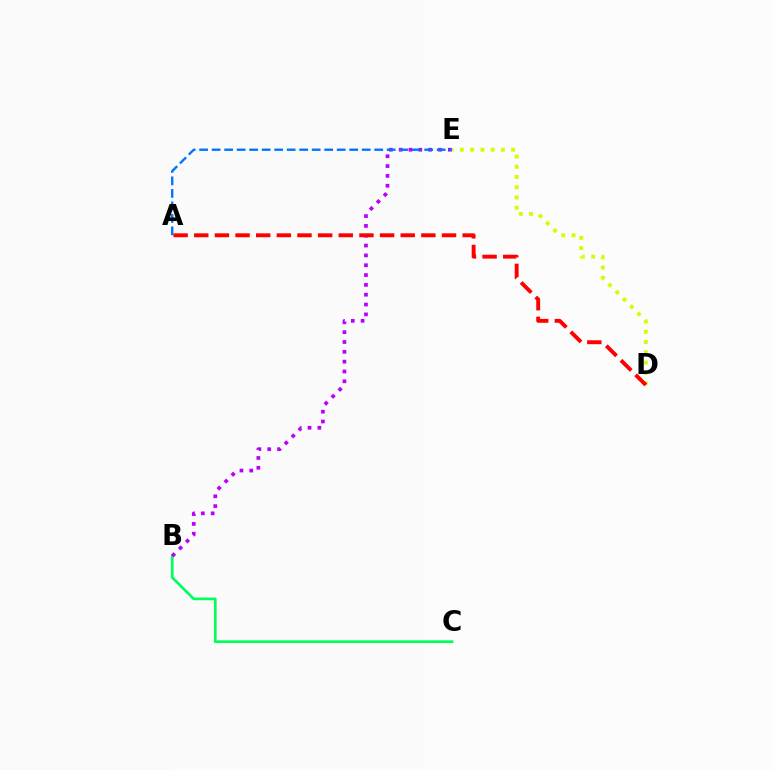{('B', 'C'): [{'color': '#00ff5c', 'line_style': 'solid', 'thickness': 1.95}], ('B', 'E'): [{'color': '#b900ff', 'line_style': 'dotted', 'thickness': 2.67}], ('D', 'E'): [{'color': '#d1ff00', 'line_style': 'dotted', 'thickness': 2.79}], ('A', 'E'): [{'color': '#0074ff', 'line_style': 'dashed', 'thickness': 1.7}], ('A', 'D'): [{'color': '#ff0000', 'line_style': 'dashed', 'thickness': 2.8}]}